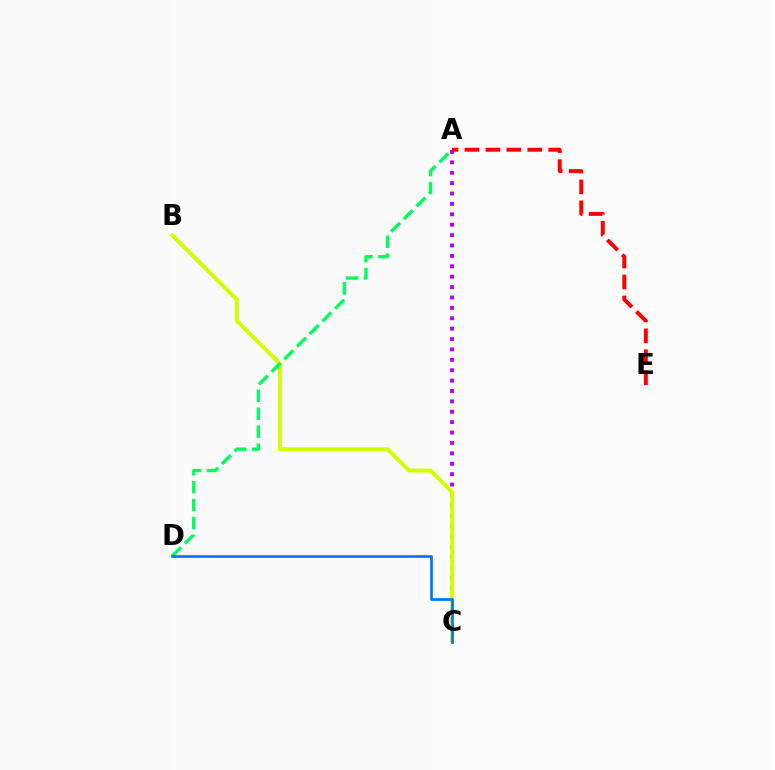{('A', 'C'): [{'color': '#b900ff', 'line_style': 'dotted', 'thickness': 2.82}], ('A', 'E'): [{'color': '#ff0000', 'line_style': 'dashed', 'thickness': 2.84}], ('B', 'C'): [{'color': '#d1ff00', 'line_style': 'solid', 'thickness': 2.83}], ('A', 'D'): [{'color': '#00ff5c', 'line_style': 'dashed', 'thickness': 2.43}], ('C', 'D'): [{'color': '#0074ff', 'line_style': 'solid', 'thickness': 1.94}]}